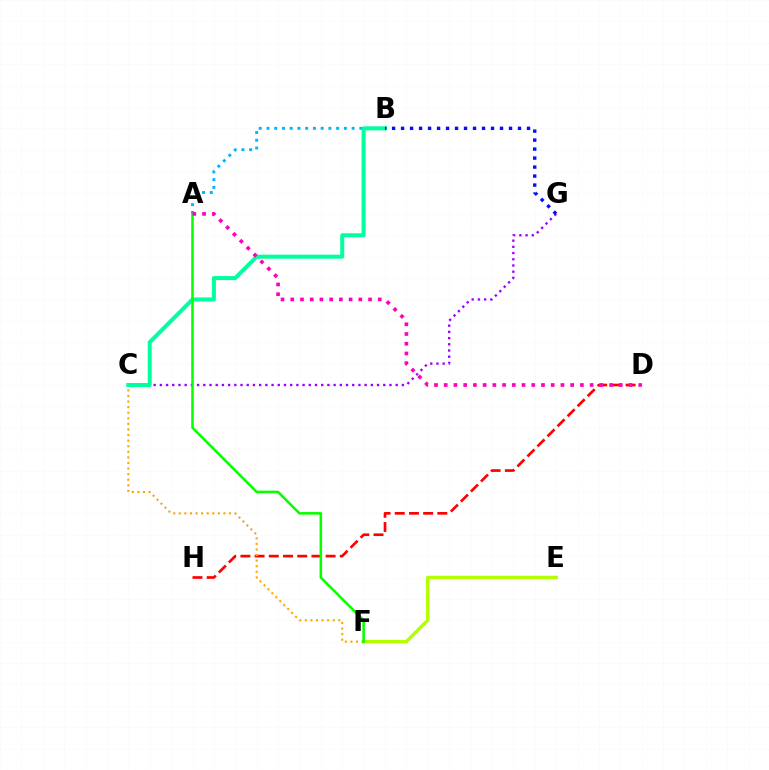{('A', 'B'): [{'color': '#00b5ff', 'line_style': 'dotted', 'thickness': 2.1}], ('C', 'G'): [{'color': '#9b00ff', 'line_style': 'dotted', 'thickness': 1.69}], ('E', 'F'): [{'color': '#b3ff00', 'line_style': 'solid', 'thickness': 2.51}], ('B', 'C'): [{'color': '#00ff9d', 'line_style': 'solid', 'thickness': 2.89}], ('D', 'H'): [{'color': '#ff0000', 'line_style': 'dashed', 'thickness': 1.93}], ('B', 'G'): [{'color': '#0010ff', 'line_style': 'dotted', 'thickness': 2.44}], ('C', 'F'): [{'color': '#ffa500', 'line_style': 'dotted', 'thickness': 1.52}], ('A', 'F'): [{'color': '#08ff00', 'line_style': 'solid', 'thickness': 1.84}], ('A', 'D'): [{'color': '#ff00bd', 'line_style': 'dotted', 'thickness': 2.64}]}